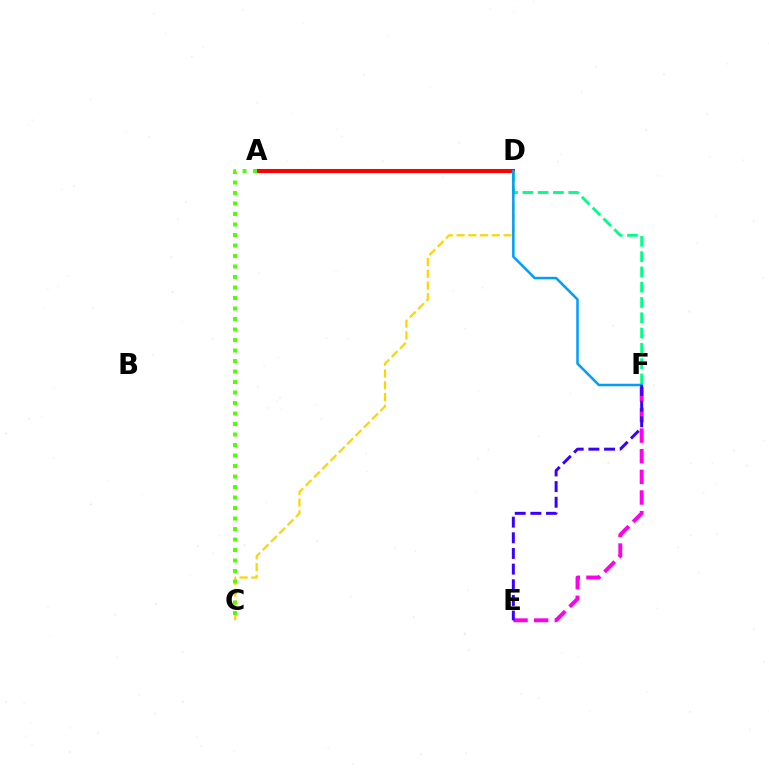{('A', 'D'): [{'color': '#ff0000', 'line_style': 'solid', 'thickness': 2.92}], ('C', 'D'): [{'color': '#ffd500', 'line_style': 'dashed', 'thickness': 1.6}], ('A', 'C'): [{'color': '#4fff00', 'line_style': 'dotted', 'thickness': 2.85}], ('E', 'F'): [{'color': '#ff00ed', 'line_style': 'dashed', 'thickness': 2.8}, {'color': '#3700ff', 'line_style': 'dashed', 'thickness': 2.13}], ('D', 'F'): [{'color': '#00ff86', 'line_style': 'dashed', 'thickness': 2.08}, {'color': '#009eff', 'line_style': 'solid', 'thickness': 1.82}]}